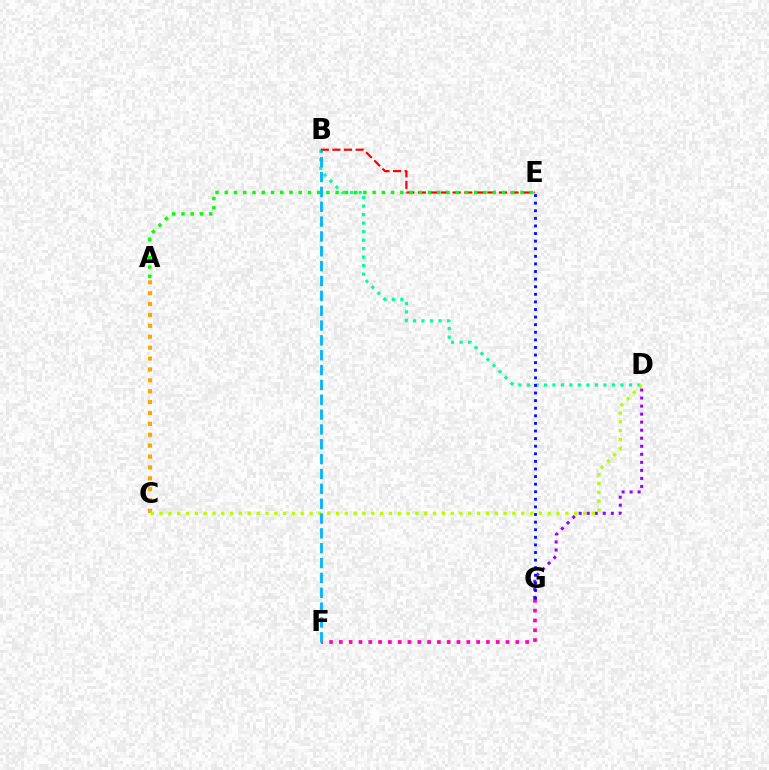{('B', 'D'): [{'color': '#00ff9d', 'line_style': 'dotted', 'thickness': 2.31}], ('B', 'E'): [{'color': '#ff0000', 'line_style': 'dashed', 'thickness': 1.57}], ('D', 'G'): [{'color': '#9b00ff', 'line_style': 'dotted', 'thickness': 2.18}], ('A', 'C'): [{'color': '#ffa500', 'line_style': 'dotted', 'thickness': 2.96}], ('F', 'G'): [{'color': '#ff00bd', 'line_style': 'dotted', 'thickness': 2.66}], ('C', 'D'): [{'color': '#b3ff00', 'line_style': 'dotted', 'thickness': 2.4}], ('A', 'E'): [{'color': '#08ff00', 'line_style': 'dotted', 'thickness': 2.51}], ('B', 'F'): [{'color': '#00b5ff', 'line_style': 'dashed', 'thickness': 2.02}], ('E', 'G'): [{'color': '#0010ff', 'line_style': 'dotted', 'thickness': 2.06}]}